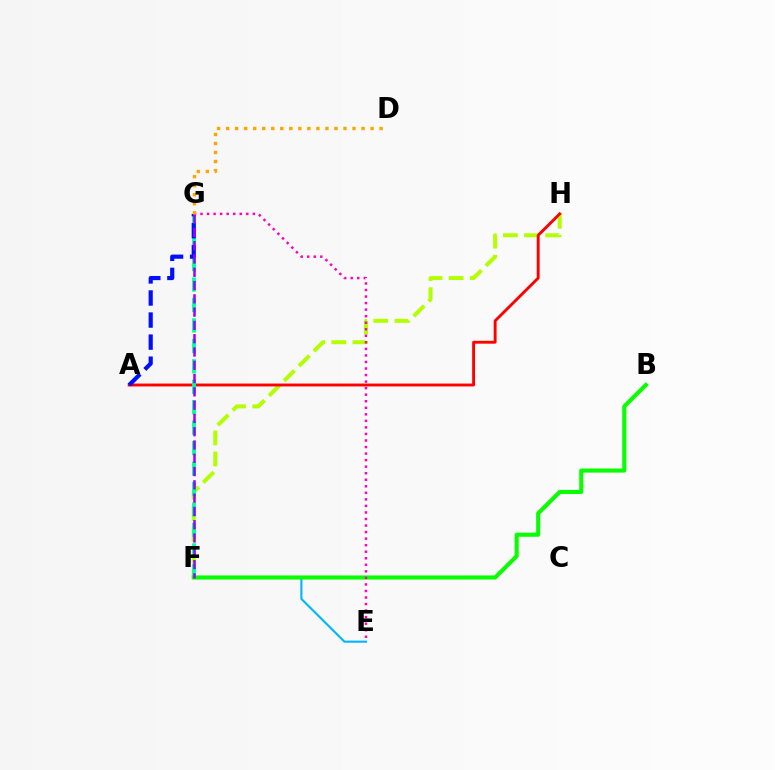{('E', 'F'): [{'color': '#00b5ff', 'line_style': 'solid', 'thickness': 1.51}], ('F', 'H'): [{'color': '#b3ff00', 'line_style': 'dashed', 'thickness': 2.87}], ('A', 'H'): [{'color': '#ff0000', 'line_style': 'solid', 'thickness': 2.08}], ('F', 'G'): [{'color': '#00ff9d', 'line_style': 'dashed', 'thickness': 2.78}, {'color': '#9b00ff', 'line_style': 'dashed', 'thickness': 1.8}], ('B', 'F'): [{'color': '#08ff00', 'line_style': 'solid', 'thickness': 2.94}], ('A', 'G'): [{'color': '#0010ff', 'line_style': 'dashed', 'thickness': 3.0}], ('E', 'G'): [{'color': '#ff00bd', 'line_style': 'dotted', 'thickness': 1.78}], ('D', 'G'): [{'color': '#ffa500', 'line_style': 'dotted', 'thickness': 2.45}]}